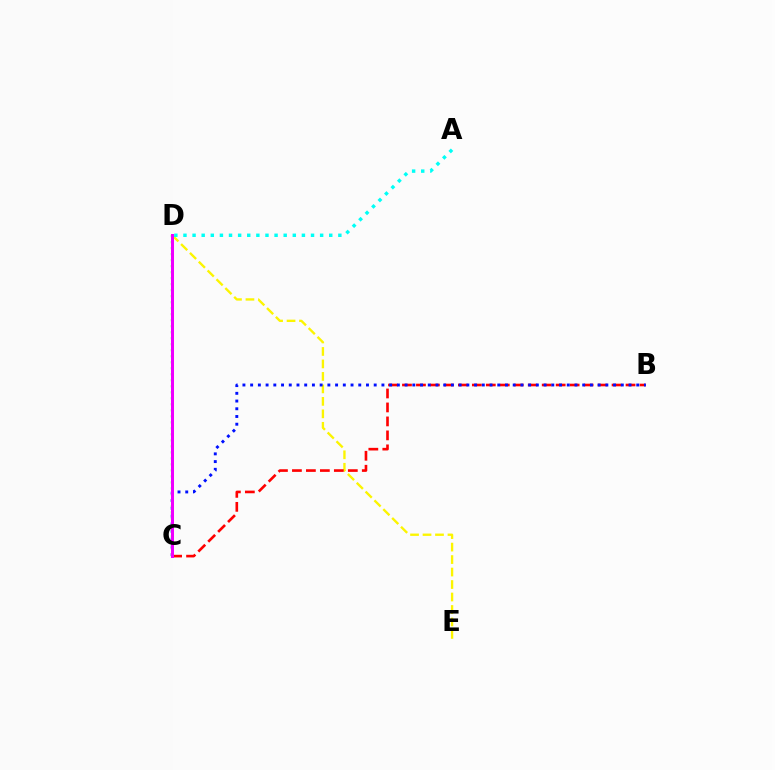{('C', 'D'): [{'color': '#08ff00', 'line_style': 'dotted', 'thickness': 1.63}, {'color': '#ee00ff', 'line_style': 'solid', 'thickness': 2.15}], ('D', 'E'): [{'color': '#fcf500', 'line_style': 'dashed', 'thickness': 1.7}], ('A', 'D'): [{'color': '#00fff6', 'line_style': 'dotted', 'thickness': 2.48}], ('B', 'C'): [{'color': '#ff0000', 'line_style': 'dashed', 'thickness': 1.9}, {'color': '#0010ff', 'line_style': 'dotted', 'thickness': 2.1}]}